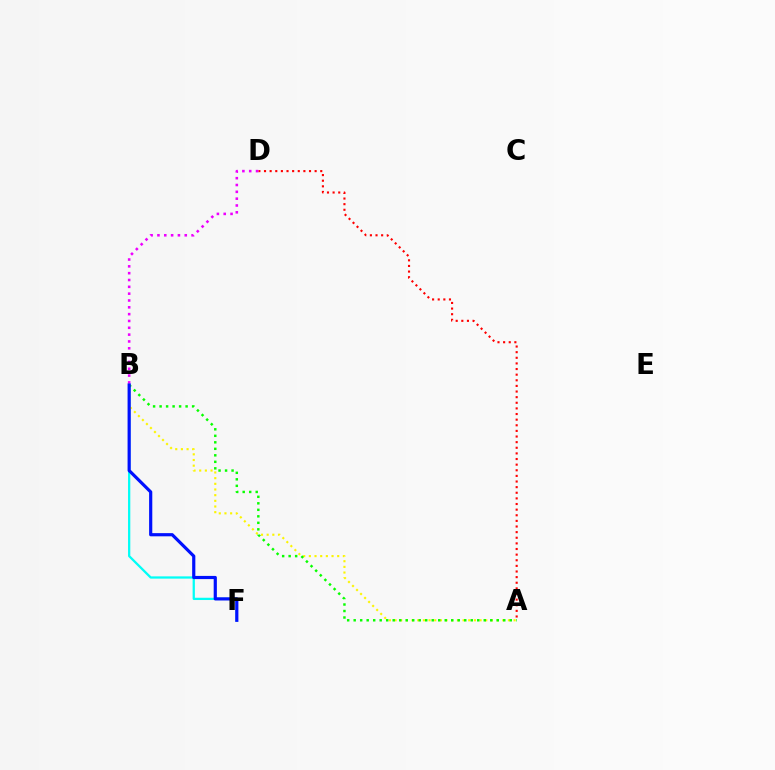{('B', 'F'): [{'color': '#00fff6', 'line_style': 'solid', 'thickness': 1.63}, {'color': '#0010ff', 'line_style': 'solid', 'thickness': 2.29}], ('A', 'B'): [{'color': '#fcf500', 'line_style': 'dotted', 'thickness': 1.54}, {'color': '#08ff00', 'line_style': 'dotted', 'thickness': 1.77}], ('A', 'D'): [{'color': '#ff0000', 'line_style': 'dotted', 'thickness': 1.53}], ('B', 'D'): [{'color': '#ee00ff', 'line_style': 'dotted', 'thickness': 1.85}]}